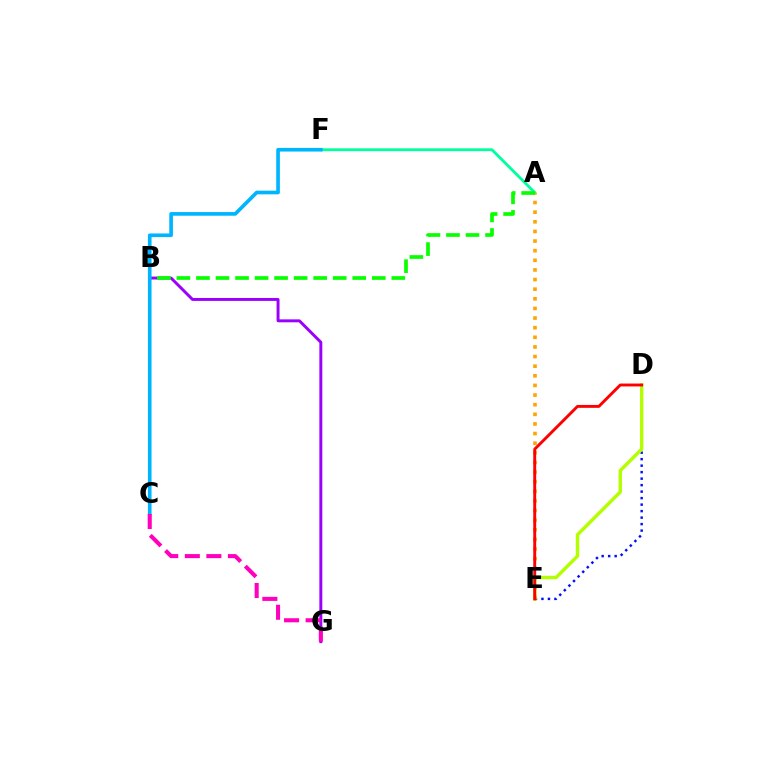{('D', 'E'): [{'color': '#0010ff', 'line_style': 'dotted', 'thickness': 1.76}, {'color': '#b3ff00', 'line_style': 'solid', 'thickness': 2.45}, {'color': '#ff0000', 'line_style': 'solid', 'thickness': 2.09}], ('A', 'F'): [{'color': '#00ff9d', 'line_style': 'solid', 'thickness': 2.04}], ('B', 'G'): [{'color': '#9b00ff', 'line_style': 'solid', 'thickness': 2.12}], ('A', 'E'): [{'color': '#ffa500', 'line_style': 'dotted', 'thickness': 2.62}], ('A', 'B'): [{'color': '#08ff00', 'line_style': 'dashed', 'thickness': 2.65}], ('C', 'F'): [{'color': '#00b5ff', 'line_style': 'solid', 'thickness': 2.63}], ('C', 'G'): [{'color': '#ff00bd', 'line_style': 'dashed', 'thickness': 2.93}]}